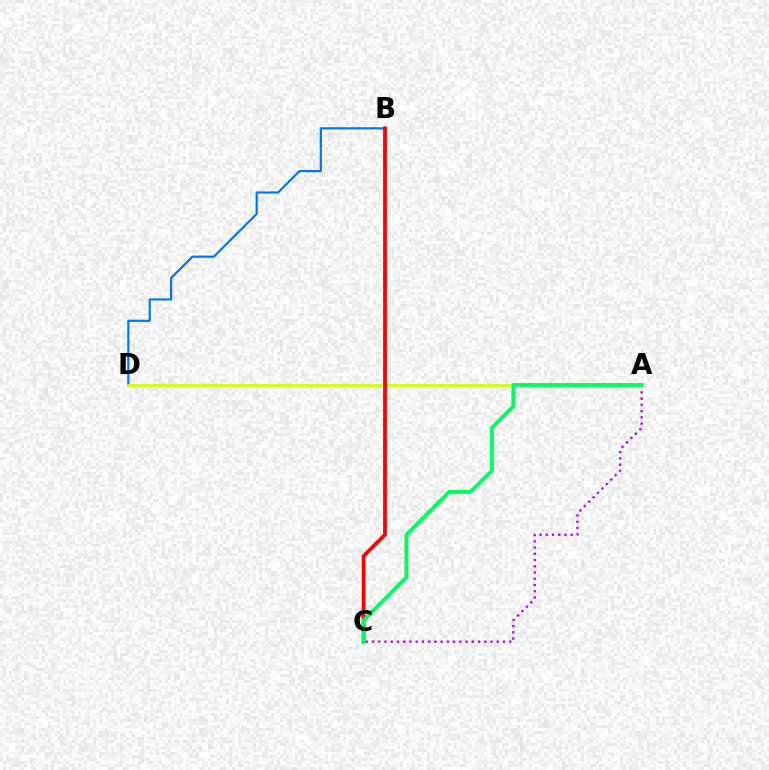{('B', 'D'): [{'color': '#0074ff', 'line_style': 'solid', 'thickness': 1.58}], ('A', 'C'): [{'color': '#b900ff', 'line_style': 'dotted', 'thickness': 1.69}, {'color': '#00ff5c', 'line_style': 'solid', 'thickness': 2.78}], ('A', 'D'): [{'color': '#d1ff00', 'line_style': 'solid', 'thickness': 1.96}], ('B', 'C'): [{'color': '#ff0000', 'line_style': 'solid', 'thickness': 2.71}]}